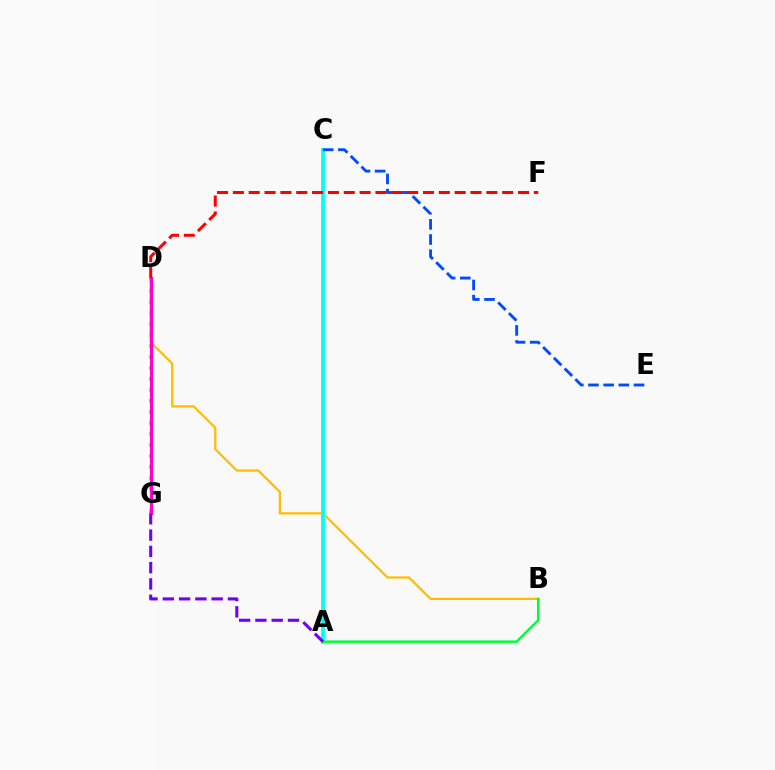{('B', 'D'): [{'color': '#ffbd00', 'line_style': 'solid', 'thickness': 1.61}], ('D', 'G'): [{'color': '#84ff00', 'line_style': 'dotted', 'thickness': 2.99}, {'color': '#ff00cf', 'line_style': 'solid', 'thickness': 2.27}], ('A', 'C'): [{'color': '#00fff6', 'line_style': 'solid', 'thickness': 2.72}], ('C', 'E'): [{'color': '#004bff', 'line_style': 'dashed', 'thickness': 2.06}], ('D', 'F'): [{'color': '#ff0000', 'line_style': 'dashed', 'thickness': 2.15}], ('A', 'B'): [{'color': '#00ff39', 'line_style': 'solid', 'thickness': 1.78}], ('A', 'G'): [{'color': '#7200ff', 'line_style': 'dashed', 'thickness': 2.21}]}